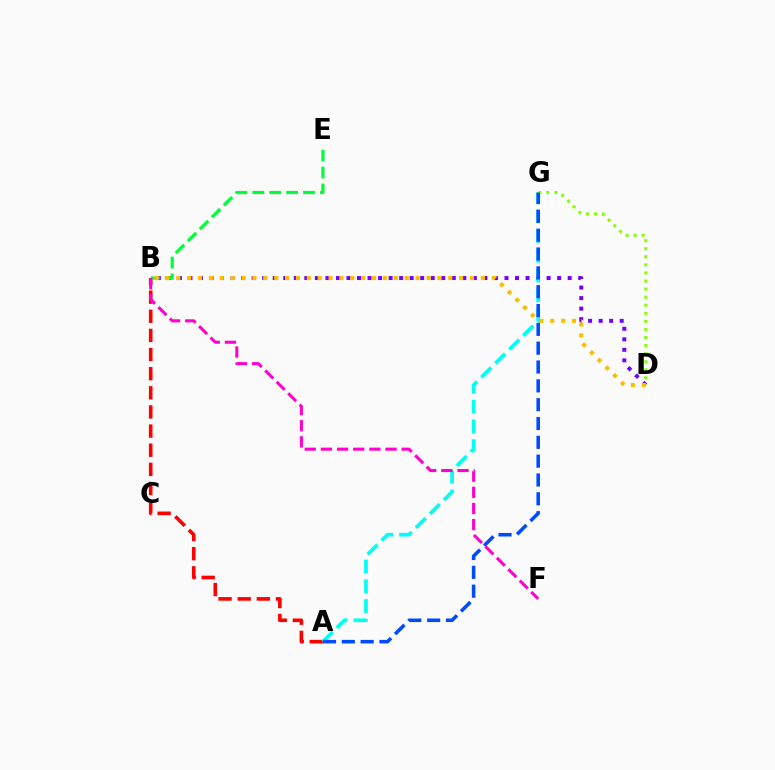{('B', 'D'): [{'color': '#7200ff', 'line_style': 'dotted', 'thickness': 2.86}, {'color': '#ffbd00', 'line_style': 'dotted', 'thickness': 2.96}], ('A', 'B'): [{'color': '#ff0000', 'line_style': 'dashed', 'thickness': 2.6}], ('A', 'G'): [{'color': '#00fff6', 'line_style': 'dashed', 'thickness': 2.68}, {'color': '#004bff', 'line_style': 'dashed', 'thickness': 2.56}], ('D', 'G'): [{'color': '#84ff00', 'line_style': 'dotted', 'thickness': 2.19}], ('B', 'E'): [{'color': '#00ff39', 'line_style': 'dashed', 'thickness': 2.3}], ('B', 'F'): [{'color': '#ff00cf', 'line_style': 'dashed', 'thickness': 2.2}]}